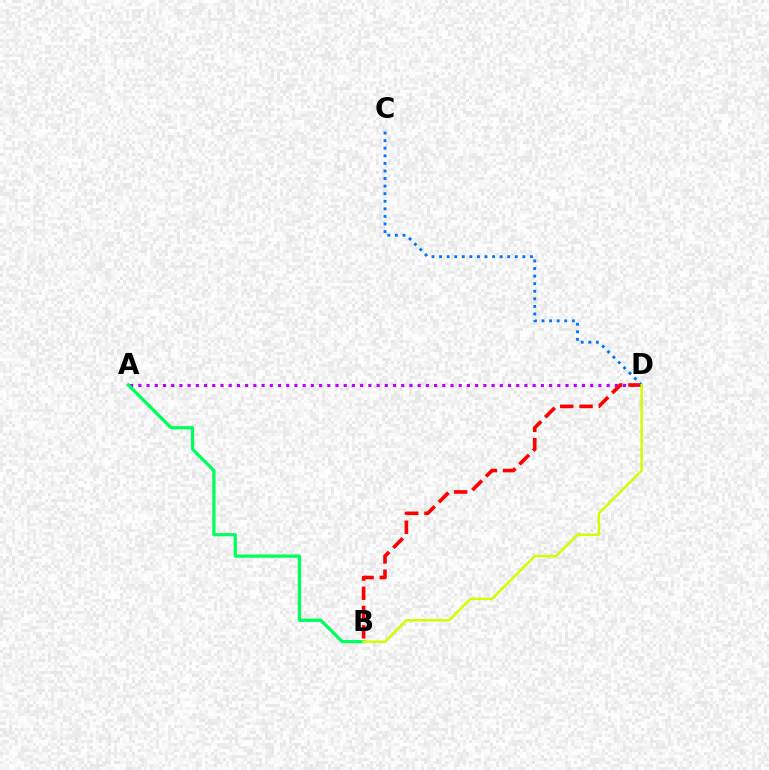{('A', 'D'): [{'color': '#b900ff', 'line_style': 'dotted', 'thickness': 2.23}], ('A', 'B'): [{'color': '#00ff5c', 'line_style': 'solid', 'thickness': 2.33}], ('B', 'D'): [{'color': '#ff0000', 'line_style': 'dashed', 'thickness': 2.62}, {'color': '#d1ff00', 'line_style': 'solid', 'thickness': 1.79}], ('C', 'D'): [{'color': '#0074ff', 'line_style': 'dotted', 'thickness': 2.06}]}